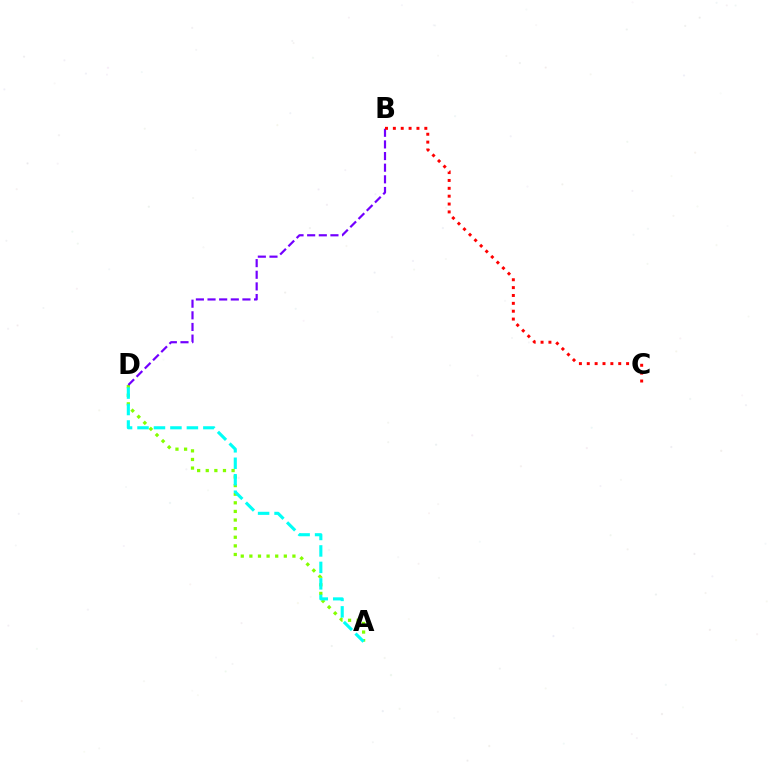{('A', 'D'): [{'color': '#84ff00', 'line_style': 'dotted', 'thickness': 2.34}, {'color': '#00fff6', 'line_style': 'dashed', 'thickness': 2.24}], ('B', 'D'): [{'color': '#7200ff', 'line_style': 'dashed', 'thickness': 1.58}], ('B', 'C'): [{'color': '#ff0000', 'line_style': 'dotted', 'thickness': 2.14}]}